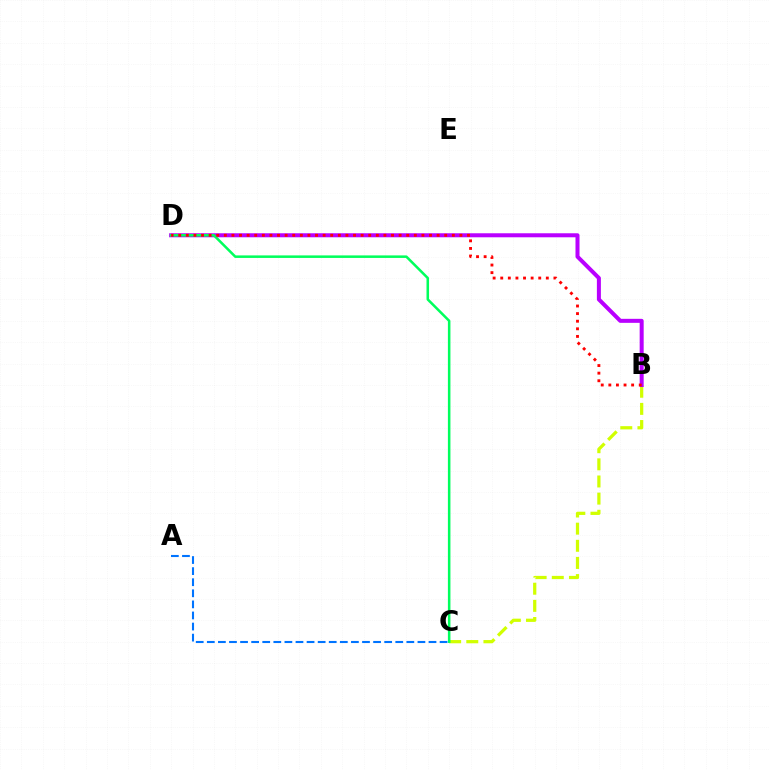{('B', 'C'): [{'color': '#d1ff00', 'line_style': 'dashed', 'thickness': 2.33}], ('A', 'C'): [{'color': '#0074ff', 'line_style': 'dashed', 'thickness': 1.51}], ('B', 'D'): [{'color': '#b900ff', 'line_style': 'solid', 'thickness': 2.89}, {'color': '#ff0000', 'line_style': 'dotted', 'thickness': 2.06}], ('C', 'D'): [{'color': '#00ff5c', 'line_style': 'solid', 'thickness': 1.83}]}